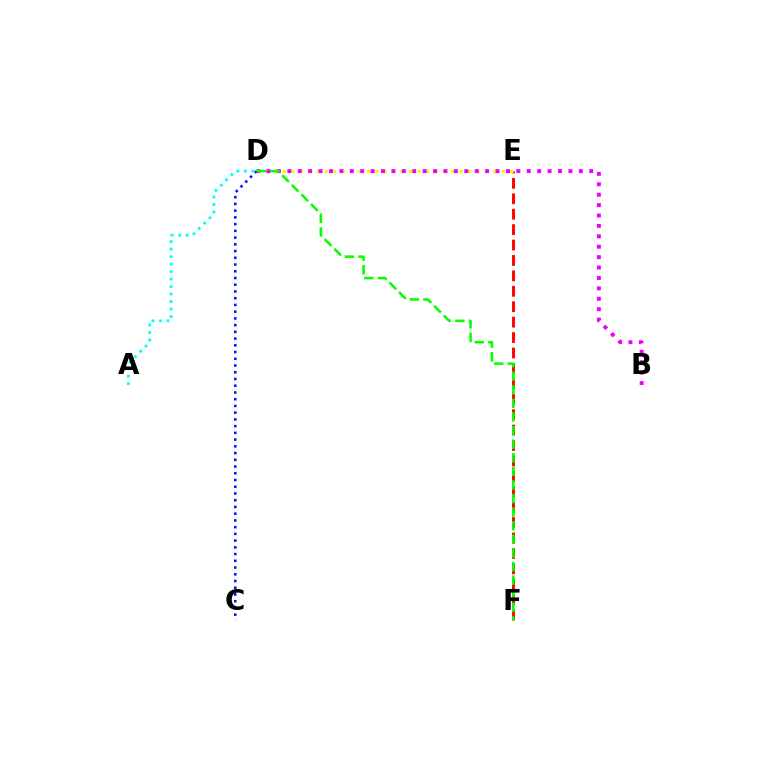{('E', 'F'): [{'color': '#ff0000', 'line_style': 'dashed', 'thickness': 2.09}], ('C', 'D'): [{'color': '#0010ff', 'line_style': 'dotted', 'thickness': 1.83}], ('D', 'E'): [{'color': '#fcf500', 'line_style': 'dotted', 'thickness': 2.29}], ('B', 'D'): [{'color': '#ee00ff', 'line_style': 'dotted', 'thickness': 2.83}], ('A', 'D'): [{'color': '#00fff6', 'line_style': 'dotted', 'thickness': 2.03}], ('D', 'F'): [{'color': '#08ff00', 'line_style': 'dashed', 'thickness': 1.85}]}